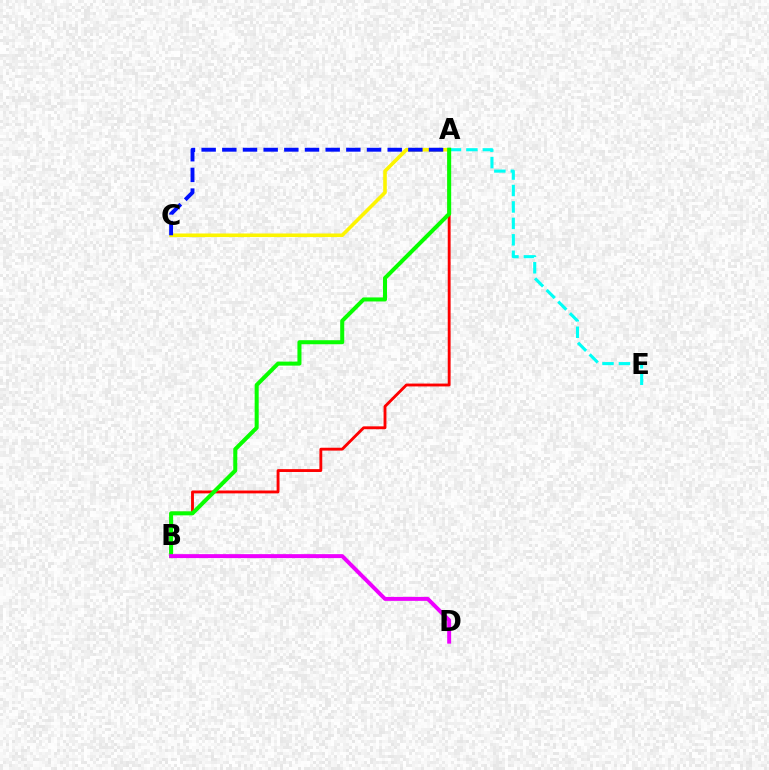{('A', 'C'): [{'color': '#fcf500', 'line_style': 'solid', 'thickness': 2.59}, {'color': '#0010ff', 'line_style': 'dashed', 'thickness': 2.81}], ('A', 'E'): [{'color': '#00fff6', 'line_style': 'dashed', 'thickness': 2.23}], ('A', 'B'): [{'color': '#ff0000', 'line_style': 'solid', 'thickness': 2.06}, {'color': '#08ff00', 'line_style': 'solid', 'thickness': 2.9}], ('B', 'D'): [{'color': '#ee00ff', 'line_style': 'solid', 'thickness': 2.84}]}